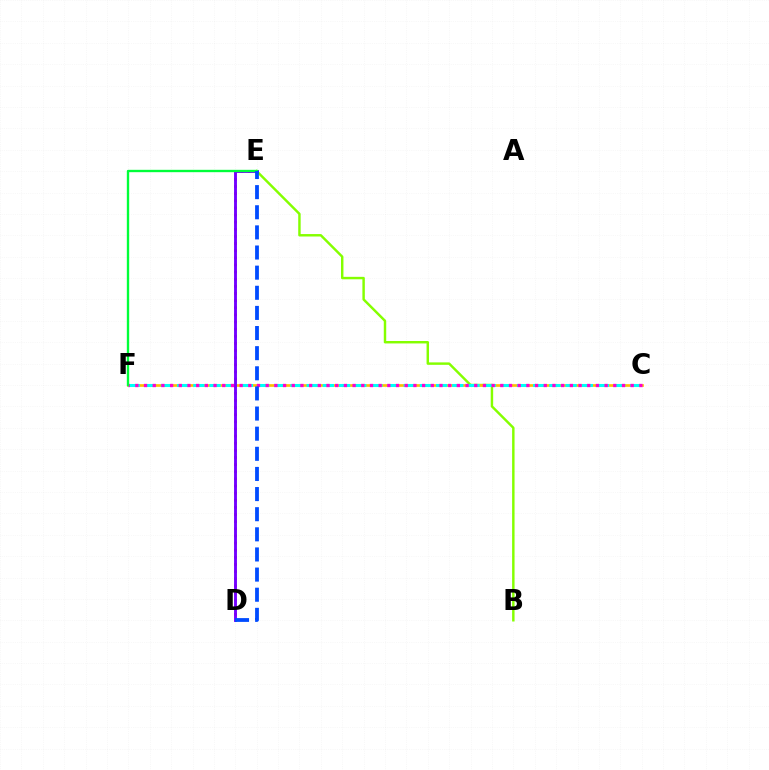{('B', 'E'): [{'color': '#84ff00', 'line_style': 'solid', 'thickness': 1.76}], ('C', 'F'): [{'color': '#ffbd00', 'line_style': 'solid', 'thickness': 1.93}, {'color': '#00fff6', 'line_style': 'dashed', 'thickness': 2.2}, {'color': '#ff00cf', 'line_style': 'dotted', 'thickness': 2.36}], ('D', 'E'): [{'color': '#ff0000', 'line_style': 'dotted', 'thickness': 1.94}, {'color': '#7200ff', 'line_style': 'solid', 'thickness': 2.08}, {'color': '#004bff', 'line_style': 'dashed', 'thickness': 2.73}], ('E', 'F'): [{'color': '#00ff39', 'line_style': 'solid', 'thickness': 1.7}]}